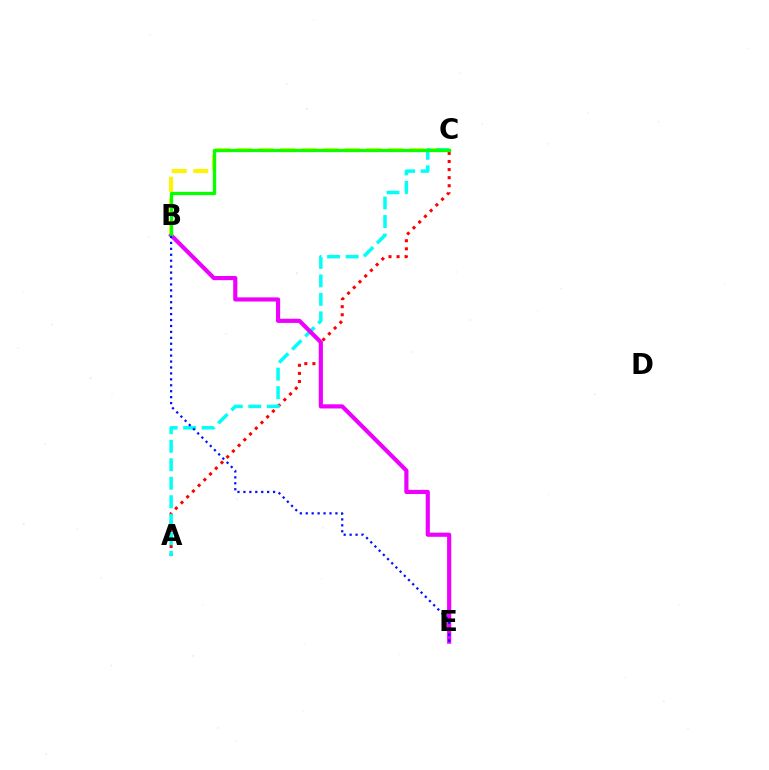{('A', 'C'): [{'color': '#ff0000', 'line_style': 'dotted', 'thickness': 2.2}, {'color': '#00fff6', 'line_style': 'dashed', 'thickness': 2.51}], ('B', 'C'): [{'color': '#fcf500', 'line_style': 'dashed', 'thickness': 2.93}, {'color': '#08ff00', 'line_style': 'solid', 'thickness': 2.38}], ('B', 'E'): [{'color': '#ee00ff', 'line_style': 'solid', 'thickness': 2.99}, {'color': '#0010ff', 'line_style': 'dotted', 'thickness': 1.61}]}